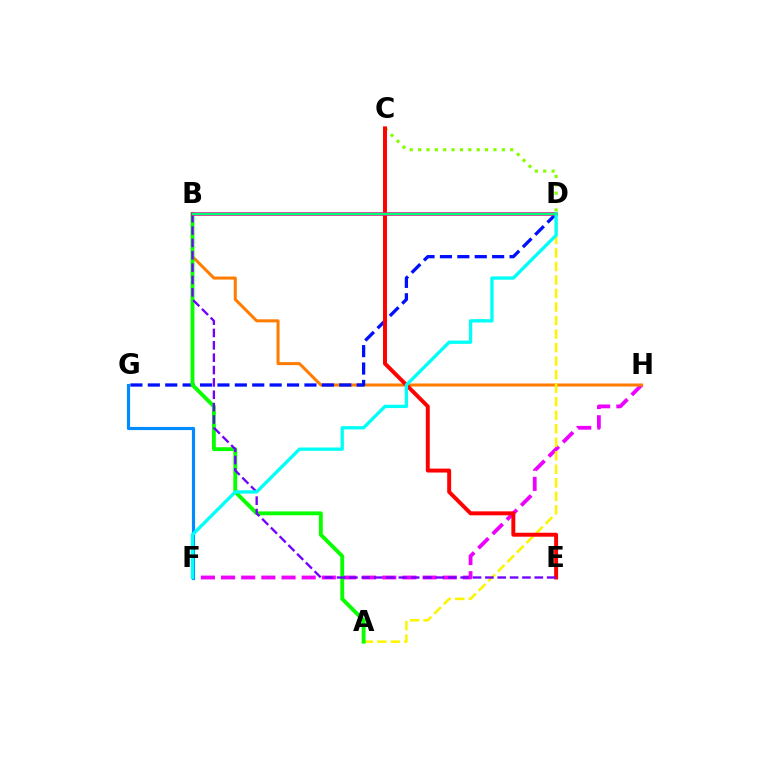{('F', 'H'): [{'color': '#ee00ff', 'line_style': 'dashed', 'thickness': 2.74}], ('B', 'H'): [{'color': '#ff7c00', 'line_style': 'solid', 'thickness': 2.18}], ('C', 'D'): [{'color': '#84ff00', 'line_style': 'dotted', 'thickness': 2.28}], ('A', 'D'): [{'color': '#fcf500', 'line_style': 'dashed', 'thickness': 1.84}], ('F', 'G'): [{'color': '#008cff', 'line_style': 'solid', 'thickness': 2.27}], ('D', 'G'): [{'color': '#0010ff', 'line_style': 'dashed', 'thickness': 2.36}], ('C', 'E'): [{'color': '#ff0000', 'line_style': 'solid', 'thickness': 2.84}], ('A', 'B'): [{'color': '#08ff00', 'line_style': 'solid', 'thickness': 2.78}], ('B', 'E'): [{'color': '#7200ff', 'line_style': 'dashed', 'thickness': 1.68}], ('B', 'D'): [{'color': '#ff0094', 'line_style': 'solid', 'thickness': 2.61}, {'color': '#00ff74', 'line_style': 'solid', 'thickness': 1.71}], ('D', 'F'): [{'color': '#00fff6', 'line_style': 'solid', 'thickness': 2.39}]}